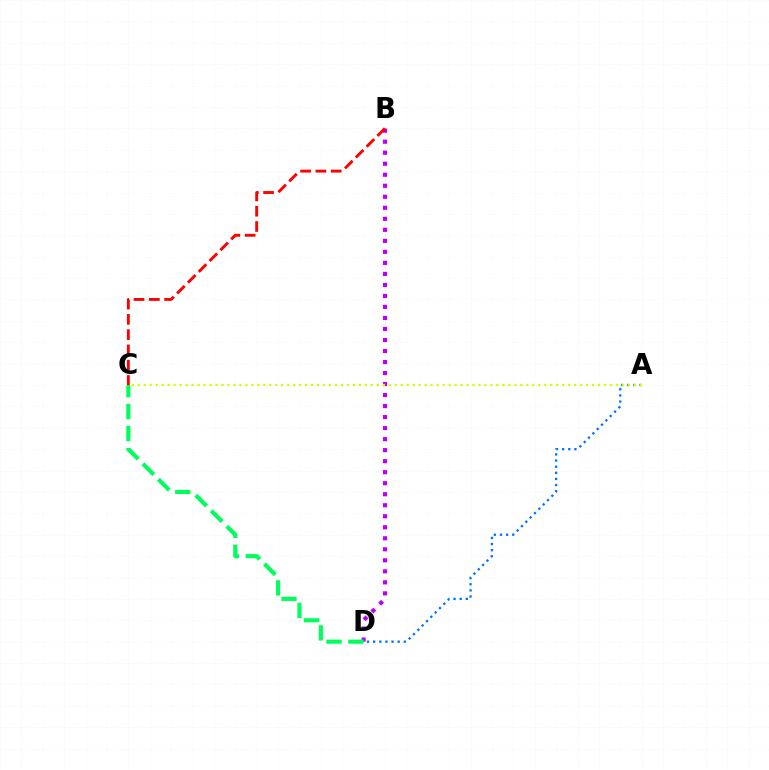{('B', 'D'): [{'color': '#b900ff', 'line_style': 'dotted', 'thickness': 2.99}], ('A', 'D'): [{'color': '#0074ff', 'line_style': 'dotted', 'thickness': 1.67}], ('B', 'C'): [{'color': '#ff0000', 'line_style': 'dashed', 'thickness': 2.08}], ('A', 'C'): [{'color': '#d1ff00', 'line_style': 'dotted', 'thickness': 1.62}], ('C', 'D'): [{'color': '#00ff5c', 'line_style': 'dashed', 'thickness': 2.98}]}